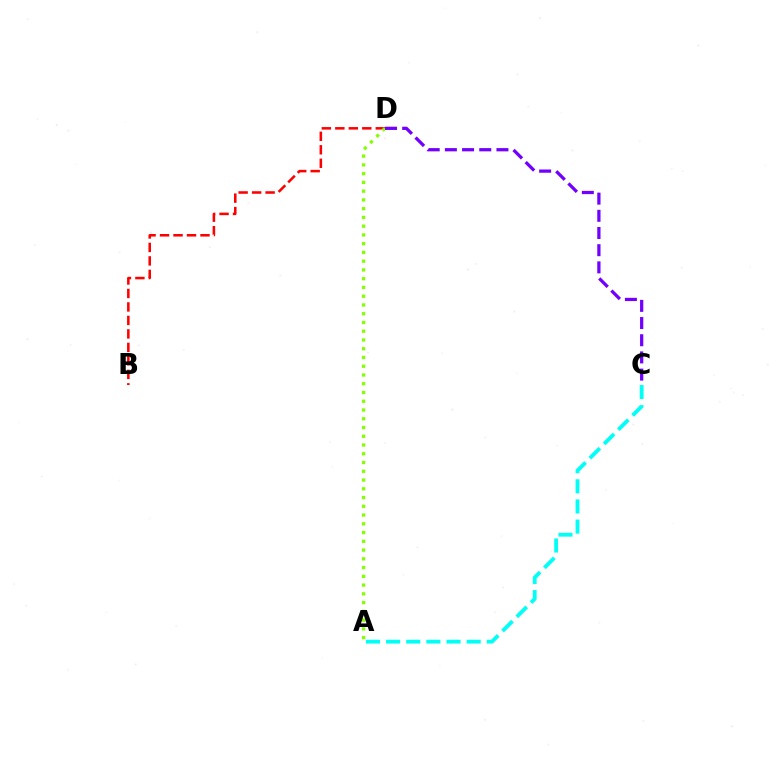{('A', 'C'): [{'color': '#00fff6', 'line_style': 'dashed', 'thickness': 2.74}], ('B', 'D'): [{'color': '#ff0000', 'line_style': 'dashed', 'thickness': 1.83}], ('A', 'D'): [{'color': '#84ff00', 'line_style': 'dotted', 'thickness': 2.38}], ('C', 'D'): [{'color': '#7200ff', 'line_style': 'dashed', 'thickness': 2.33}]}